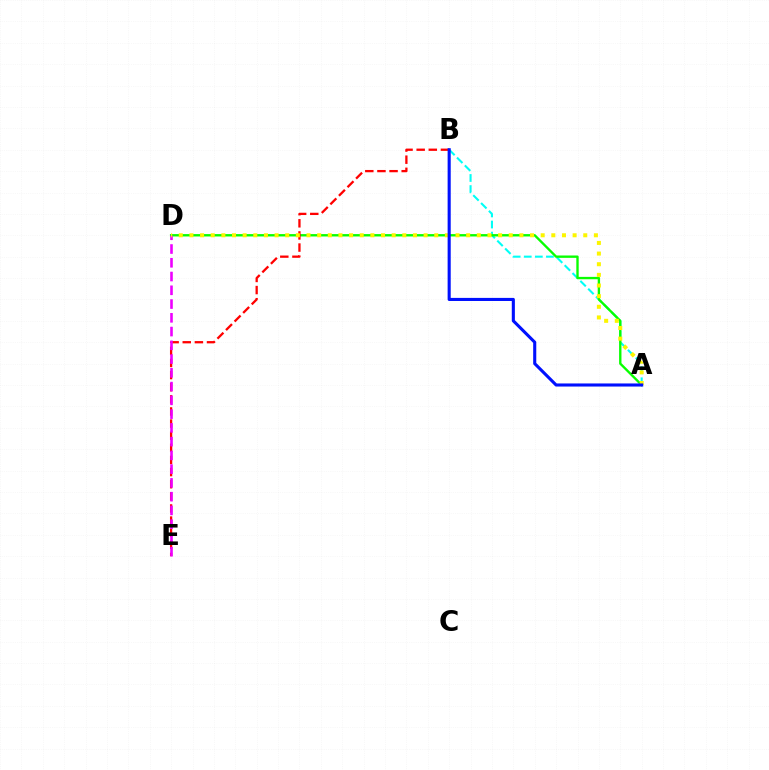{('A', 'B'): [{'color': '#00fff6', 'line_style': 'dashed', 'thickness': 1.51}, {'color': '#0010ff', 'line_style': 'solid', 'thickness': 2.23}], ('A', 'D'): [{'color': '#08ff00', 'line_style': 'solid', 'thickness': 1.7}, {'color': '#fcf500', 'line_style': 'dotted', 'thickness': 2.89}], ('B', 'E'): [{'color': '#ff0000', 'line_style': 'dashed', 'thickness': 1.65}], ('D', 'E'): [{'color': '#ee00ff', 'line_style': 'dashed', 'thickness': 1.87}]}